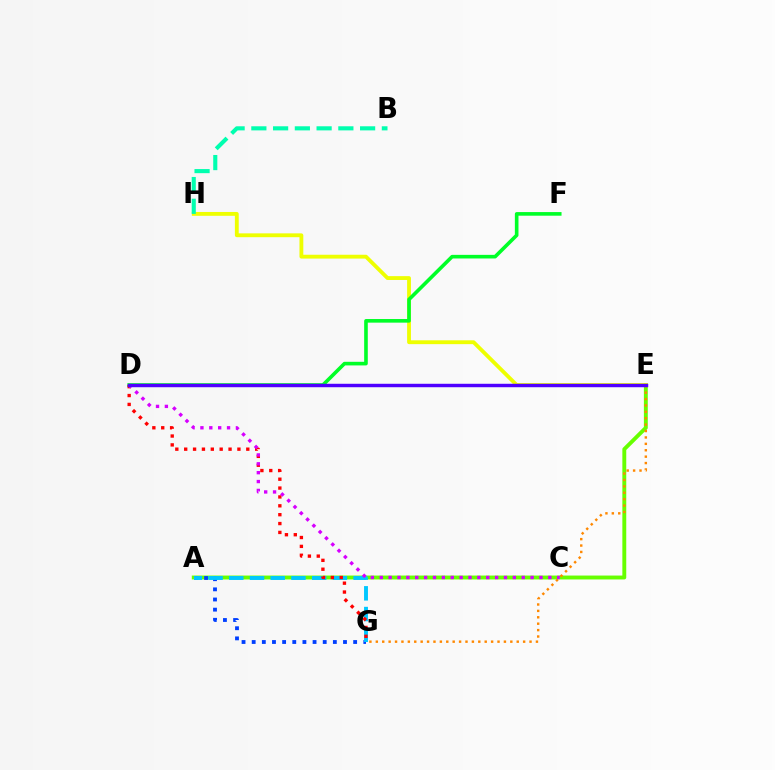{('A', 'E'): [{'color': '#66ff00', 'line_style': 'solid', 'thickness': 2.8}], ('E', 'H'): [{'color': '#eeff00', 'line_style': 'solid', 'thickness': 2.76}], ('A', 'G'): [{'color': '#003fff', 'line_style': 'dotted', 'thickness': 2.76}, {'color': '#00c7ff', 'line_style': 'dashed', 'thickness': 2.81}], ('B', 'H'): [{'color': '#00ffaf', 'line_style': 'dashed', 'thickness': 2.95}], ('E', 'G'): [{'color': '#ff8800', 'line_style': 'dotted', 'thickness': 1.74}], ('D', 'F'): [{'color': '#00ff27', 'line_style': 'solid', 'thickness': 2.61}], ('D', 'G'): [{'color': '#ff0000', 'line_style': 'dotted', 'thickness': 2.41}], ('C', 'D'): [{'color': '#d600ff', 'line_style': 'dotted', 'thickness': 2.41}], ('D', 'E'): [{'color': '#ff00a0', 'line_style': 'dotted', 'thickness': 1.91}, {'color': '#4f00ff', 'line_style': 'solid', 'thickness': 2.48}]}